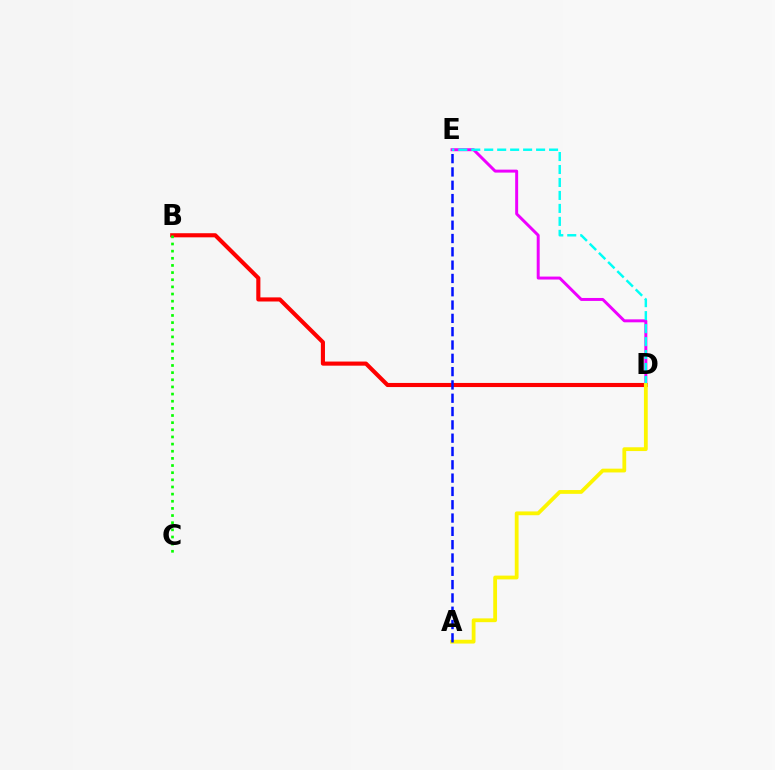{('B', 'D'): [{'color': '#ff0000', 'line_style': 'solid', 'thickness': 2.96}], ('D', 'E'): [{'color': '#ee00ff', 'line_style': 'solid', 'thickness': 2.13}, {'color': '#00fff6', 'line_style': 'dashed', 'thickness': 1.76}], ('B', 'C'): [{'color': '#08ff00', 'line_style': 'dotted', 'thickness': 1.94}], ('A', 'D'): [{'color': '#fcf500', 'line_style': 'solid', 'thickness': 2.73}], ('A', 'E'): [{'color': '#0010ff', 'line_style': 'dashed', 'thickness': 1.81}]}